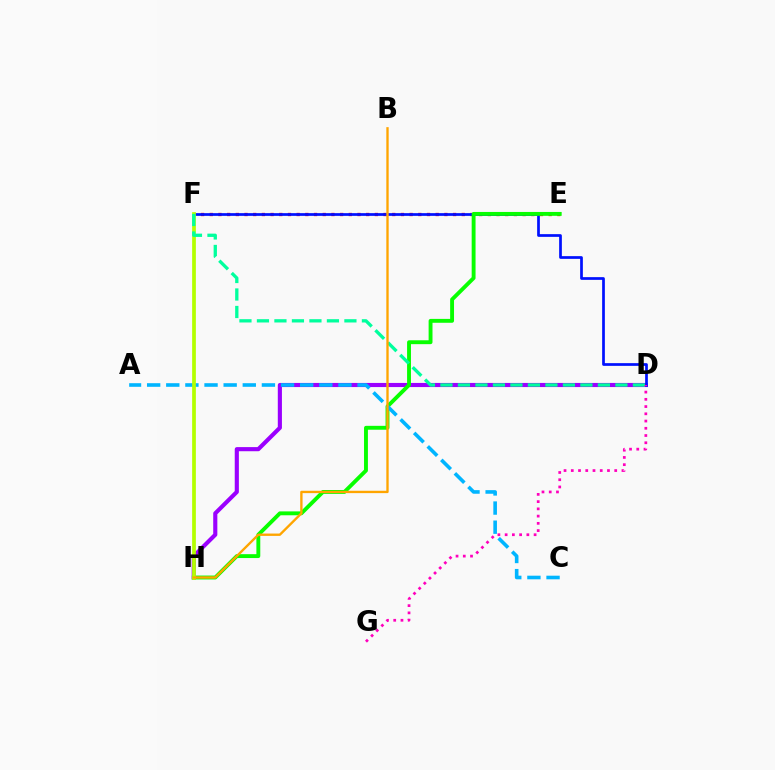{('D', 'H'): [{'color': '#9b00ff', 'line_style': 'solid', 'thickness': 2.97}], ('E', 'F'): [{'color': '#ff0000', 'line_style': 'dotted', 'thickness': 2.36}], ('D', 'F'): [{'color': '#0010ff', 'line_style': 'solid', 'thickness': 1.95}, {'color': '#00ff9d', 'line_style': 'dashed', 'thickness': 2.38}], ('E', 'H'): [{'color': '#08ff00', 'line_style': 'solid', 'thickness': 2.79}], ('A', 'C'): [{'color': '#00b5ff', 'line_style': 'dashed', 'thickness': 2.6}], ('F', 'H'): [{'color': '#b3ff00', 'line_style': 'solid', 'thickness': 2.69}], ('D', 'G'): [{'color': '#ff00bd', 'line_style': 'dotted', 'thickness': 1.97}], ('B', 'H'): [{'color': '#ffa500', 'line_style': 'solid', 'thickness': 1.69}]}